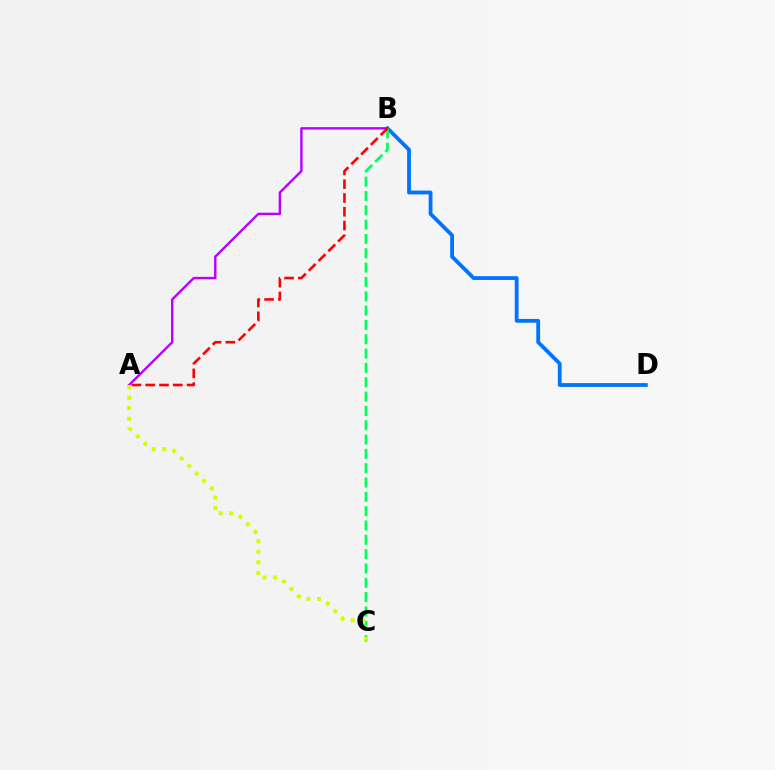{('B', 'D'): [{'color': '#0074ff', 'line_style': 'solid', 'thickness': 2.74}], ('A', 'B'): [{'color': '#b900ff', 'line_style': 'solid', 'thickness': 1.72}, {'color': '#ff0000', 'line_style': 'dashed', 'thickness': 1.87}], ('B', 'C'): [{'color': '#00ff5c', 'line_style': 'dashed', 'thickness': 1.95}], ('A', 'C'): [{'color': '#d1ff00', 'line_style': 'dotted', 'thickness': 2.88}]}